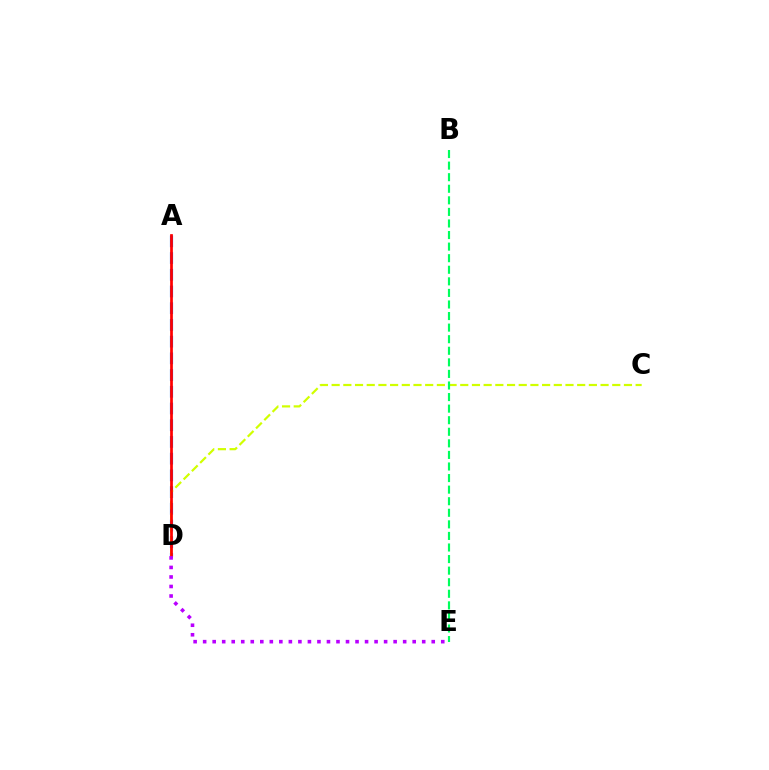{('A', 'D'): [{'color': '#0074ff', 'line_style': 'dashed', 'thickness': 2.27}, {'color': '#ff0000', 'line_style': 'solid', 'thickness': 1.96}], ('C', 'D'): [{'color': '#d1ff00', 'line_style': 'dashed', 'thickness': 1.59}], ('D', 'E'): [{'color': '#b900ff', 'line_style': 'dotted', 'thickness': 2.59}], ('B', 'E'): [{'color': '#00ff5c', 'line_style': 'dashed', 'thickness': 1.57}]}